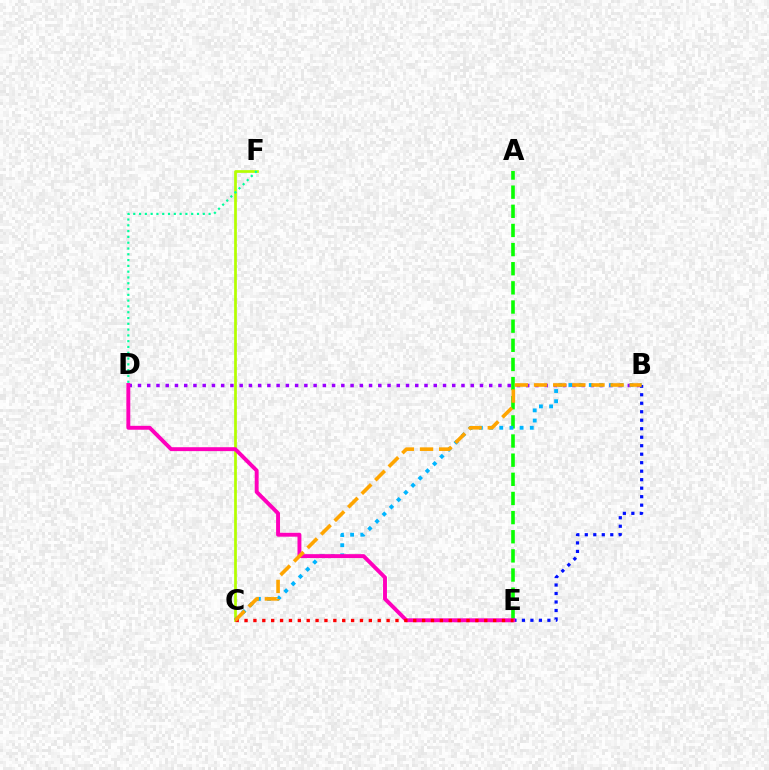{('A', 'E'): [{'color': '#08ff00', 'line_style': 'dashed', 'thickness': 2.6}], ('B', 'D'): [{'color': '#9b00ff', 'line_style': 'dotted', 'thickness': 2.51}], ('C', 'F'): [{'color': '#b3ff00', 'line_style': 'solid', 'thickness': 1.96}], ('B', 'C'): [{'color': '#00b5ff', 'line_style': 'dotted', 'thickness': 2.77}, {'color': '#ffa500', 'line_style': 'dashed', 'thickness': 2.6}], ('B', 'E'): [{'color': '#0010ff', 'line_style': 'dotted', 'thickness': 2.31}], ('D', 'F'): [{'color': '#00ff9d', 'line_style': 'dotted', 'thickness': 1.57}], ('D', 'E'): [{'color': '#ff00bd', 'line_style': 'solid', 'thickness': 2.82}], ('C', 'E'): [{'color': '#ff0000', 'line_style': 'dotted', 'thickness': 2.41}]}